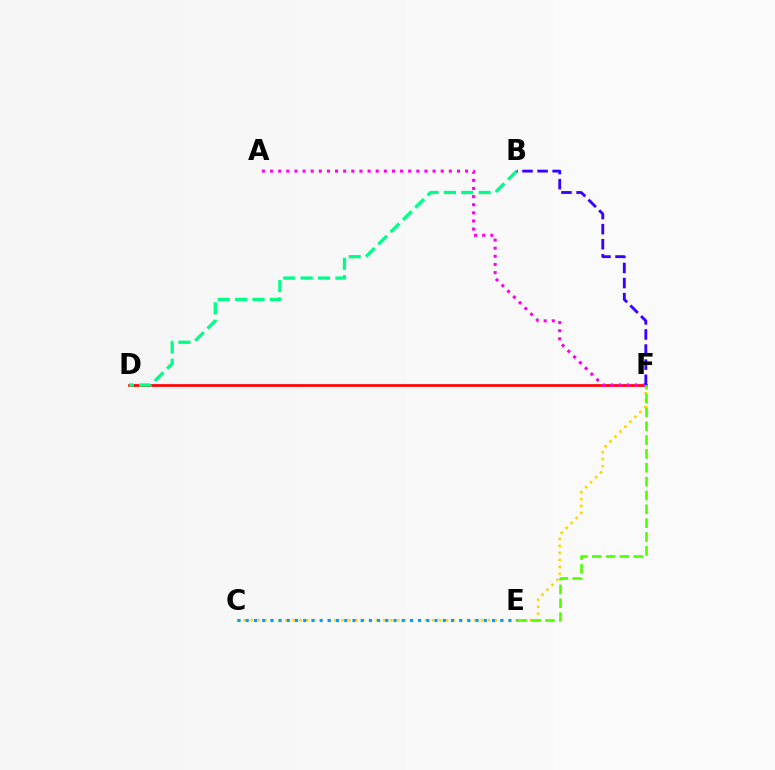{('D', 'F'): [{'color': '#ff0000', 'line_style': 'solid', 'thickness': 1.93}], ('C', 'F'): [{'color': '#ffd500', 'line_style': 'dotted', 'thickness': 1.9}], ('B', 'D'): [{'color': '#00ff86', 'line_style': 'dashed', 'thickness': 2.36}], ('E', 'F'): [{'color': '#4fff00', 'line_style': 'dashed', 'thickness': 1.88}], ('A', 'F'): [{'color': '#ff00ed', 'line_style': 'dotted', 'thickness': 2.21}], ('C', 'E'): [{'color': '#009eff', 'line_style': 'dotted', 'thickness': 2.23}], ('B', 'F'): [{'color': '#3700ff', 'line_style': 'dashed', 'thickness': 2.05}]}